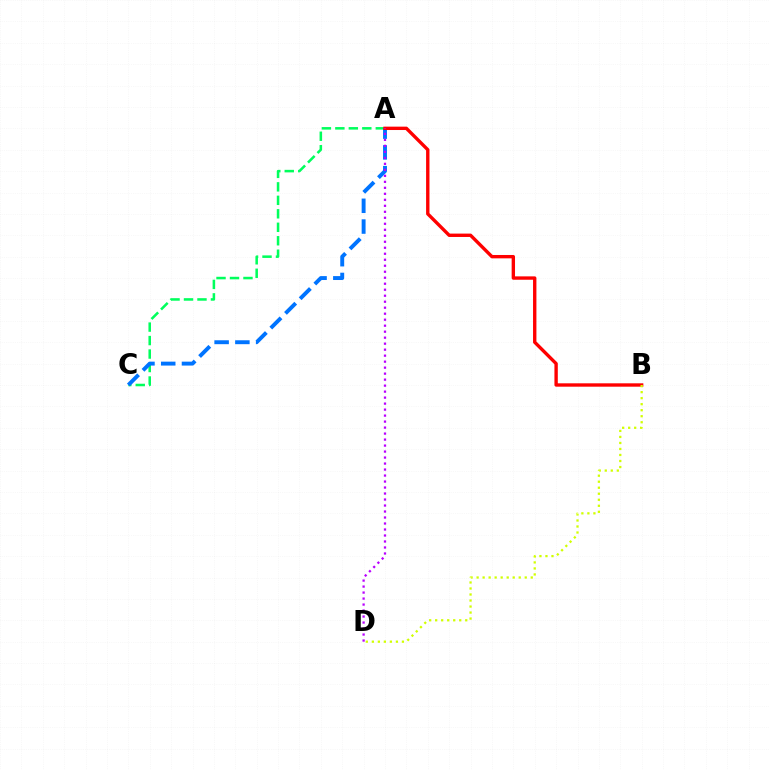{('A', 'C'): [{'color': '#00ff5c', 'line_style': 'dashed', 'thickness': 1.83}, {'color': '#0074ff', 'line_style': 'dashed', 'thickness': 2.82}], ('A', 'B'): [{'color': '#ff0000', 'line_style': 'solid', 'thickness': 2.43}], ('B', 'D'): [{'color': '#d1ff00', 'line_style': 'dotted', 'thickness': 1.63}], ('A', 'D'): [{'color': '#b900ff', 'line_style': 'dotted', 'thickness': 1.63}]}